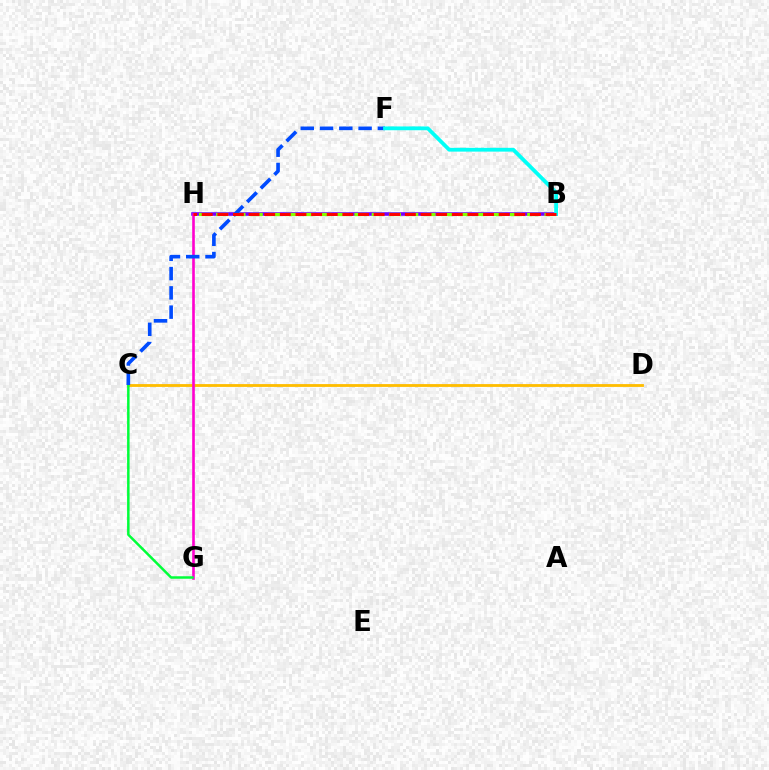{('B', 'H'): [{'color': '#7200ff', 'line_style': 'solid', 'thickness': 2.58}, {'color': '#84ff00', 'line_style': 'dashed', 'thickness': 2.35}, {'color': '#ff0000', 'line_style': 'dashed', 'thickness': 2.12}], ('C', 'D'): [{'color': '#ffbd00', 'line_style': 'solid', 'thickness': 2.03}], ('G', 'H'): [{'color': '#ff00cf', 'line_style': 'solid', 'thickness': 1.89}], ('C', 'G'): [{'color': '#00ff39', 'line_style': 'solid', 'thickness': 1.79}], ('C', 'F'): [{'color': '#004bff', 'line_style': 'dashed', 'thickness': 2.62}], ('B', 'F'): [{'color': '#00fff6', 'line_style': 'solid', 'thickness': 2.73}]}